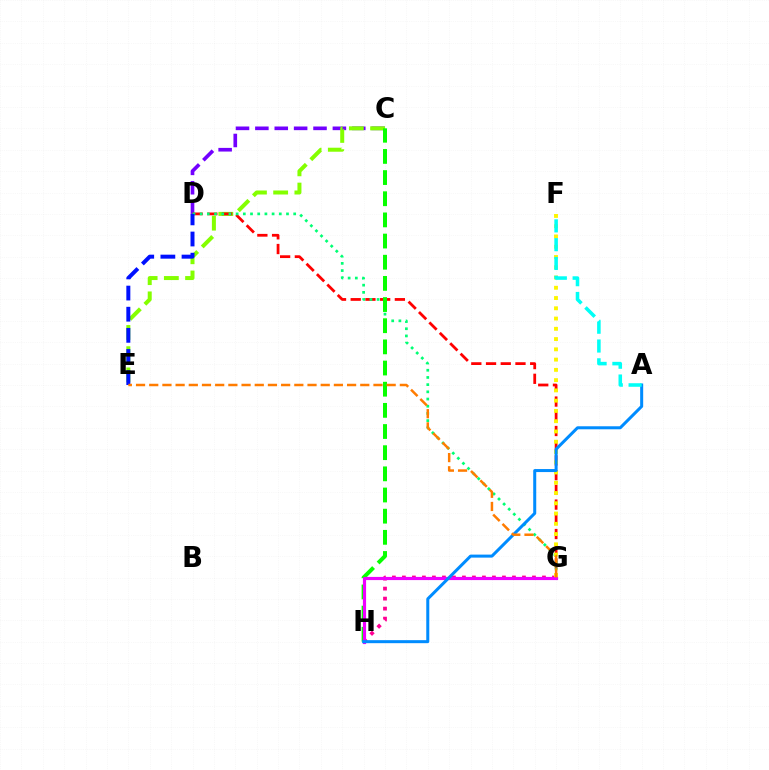{('C', 'D'): [{'color': '#7200ff', 'line_style': 'dashed', 'thickness': 2.63}], ('C', 'E'): [{'color': '#84ff00', 'line_style': 'dashed', 'thickness': 2.88}], ('D', 'G'): [{'color': '#ff0000', 'line_style': 'dashed', 'thickness': 2.0}, {'color': '#00ff74', 'line_style': 'dotted', 'thickness': 1.96}], ('D', 'E'): [{'color': '#0010ff', 'line_style': 'dashed', 'thickness': 2.87}], ('G', 'H'): [{'color': '#ff0094', 'line_style': 'dotted', 'thickness': 2.72}, {'color': '#ee00ff', 'line_style': 'solid', 'thickness': 2.28}], ('C', 'H'): [{'color': '#08ff00', 'line_style': 'dashed', 'thickness': 2.87}], ('F', 'G'): [{'color': '#fcf500', 'line_style': 'dotted', 'thickness': 2.79}], ('A', 'H'): [{'color': '#008cff', 'line_style': 'solid', 'thickness': 2.17}], ('E', 'G'): [{'color': '#ff7c00', 'line_style': 'dashed', 'thickness': 1.79}], ('A', 'F'): [{'color': '#00fff6', 'line_style': 'dashed', 'thickness': 2.55}]}